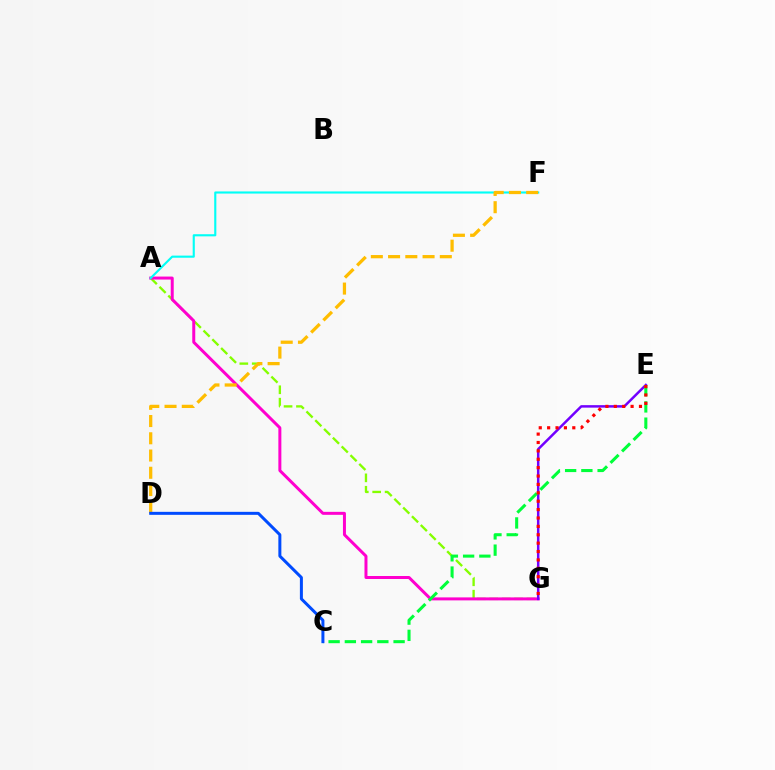{('A', 'G'): [{'color': '#84ff00', 'line_style': 'dashed', 'thickness': 1.69}, {'color': '#ff00cf', 'line_style': 'solid', 'thickness': 2.15}], ('A', 'F'): [{'color': '#00fff6', 'line_style': 'solid', 'thickness': 1.53}], ('E', 'G'): [{'color': '#7200ff', 'line_style': 'solid', 'thickness': 1.79}, {'color': '#ff0000', 'line_style': 'dotted', 'thickness': 2.28}], ('D', 'F'): [{'color': '#ffbd00', 'line_style': 'dashed', 'thickness': 2.34}], ('C', 'E'): [{'color': '#00ff39', 'line_style': 'dashed', 'thickness': 2.21}], ('C', 'D'): [{'color': '#004bff', 'line_style': 'solid', 'thickness': 2.16}]}